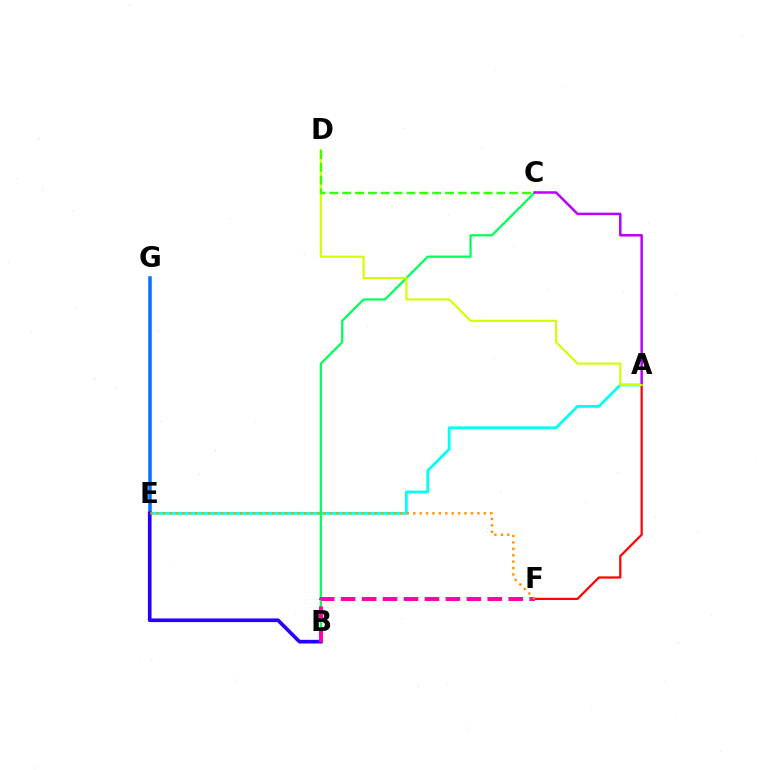{('A', 'E'): [{'color': '#00fff6', 'line_style': 'solid', 'thickness': 2.0}], ('A', 'F'): [{'color': '#ff0000', 'line_style': 'solid', 'thickness': 1.59}], ('B', 'C'): [{'color': '#00ff5c', 'line_style': 'solid', 'thickness': 1.62}], ('A', 'C'): [{'color': '#b900ff', 'line_style': 'solid', 'thickness': 1.8}], ('A', 'D'): [{'color': '#d1ff00', 'line_style': 'solid', 'thickness': 1.53}], ('C', 'D'): [{'color': '#3dff00', 'line_style': 'dashed', 'thickness': 1.75}], ('E', 'G'): [{'color': '#0074ff', 'line_style': 'solid', 'thickness': 2.54}], ('B', 'E'): [{'color': '#2500ff', 'line_style': 'solid', 'thickness': 2.64}], ('B', 'F'): [{'color': '#ff00ac', 'line_style': 'dashed', 'thickness': 2.85}], ('E', 'F'): [{'color': '#ff9400', 'line_style': 'dotted', 'thickness': 1.74}]}